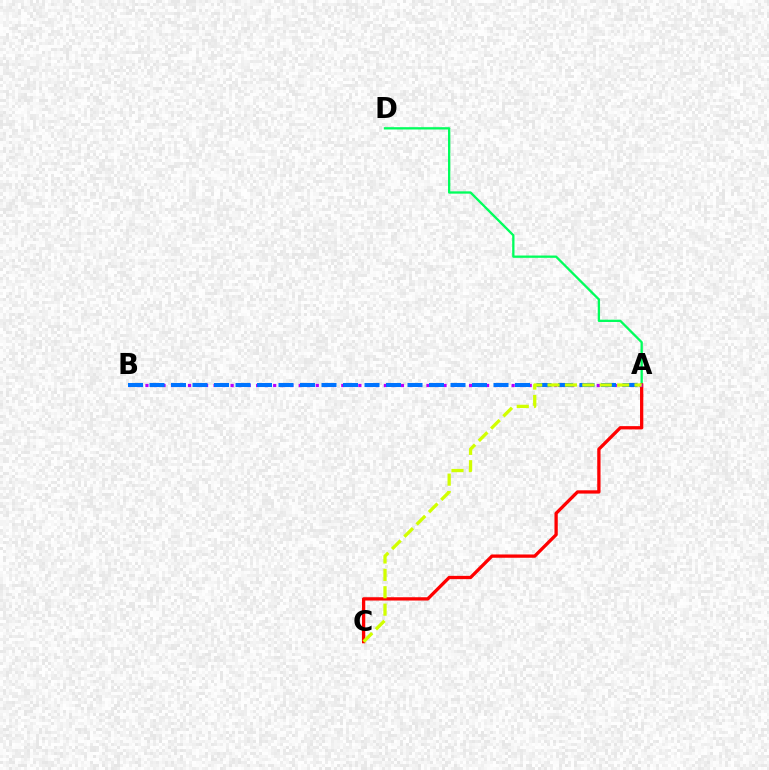{('A', 'D'): [{'color': '#00ff5c', 'line_style': 'solid', 'thickness': 1.66}], ('A', 'C'): [{'color': '#ff0000', 'line_style': 'solid', 'thickness': 2.37}, {'color': '#d1ff00', 'line_style': 'dashed', 'thickness': 2.36}], ('A', 'B'): [{'color': '#b900ff', 'line_style': 'dotted', 'thickness': 2.31}, {'color': '#0074ff', 'line_style': 'dashed', 'thickness': 2.92}]}